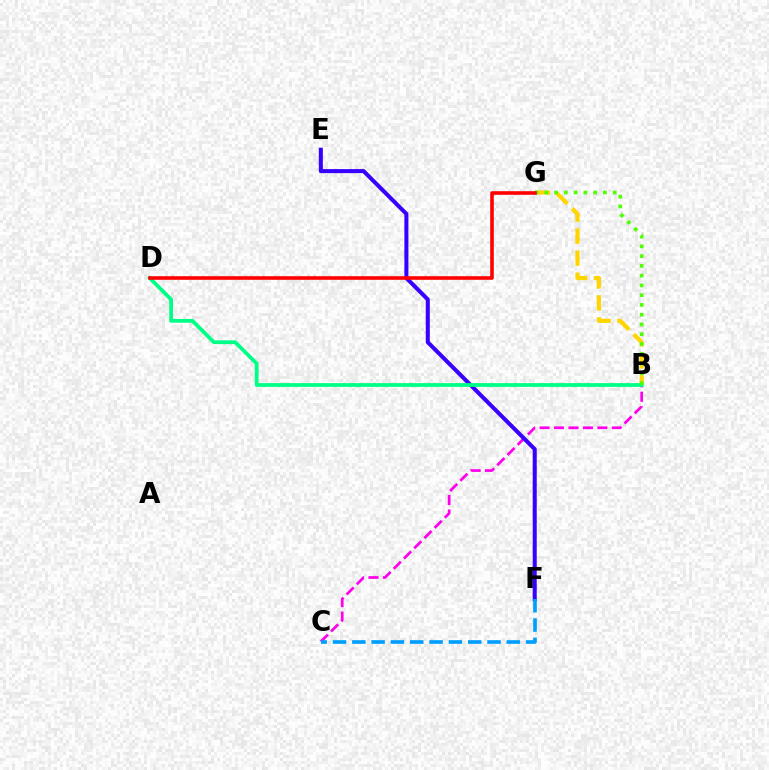{('B', 'G'): [{'color': '#ffd500', 'line_style': 'dashed', 'thickness': 3.0}, {'color': '#4fff00', 'line_style': 'dotted', 'thickness': 2.65}], ('B', 'C'): [{'color': '#ff00ed', 'line_style': 'dashed', 'thickness': 1.96}], ('E', 'F'): [{'color': '#3700ff', 'line_style': 'solid', 'thickness': 2.91}], ('B', 'D'): [{'color': '#00ff86', 'line_style': 'solid', 'thickness': 2.72}], ('D', 'G'): [{'color': '#ff0000', 'line_style': 'solid', 'thickness': 2.59}], ('C', 'F'): [{'color': '#009eff', 'line_style': 'dashed', 'thickness': 2.62}]}